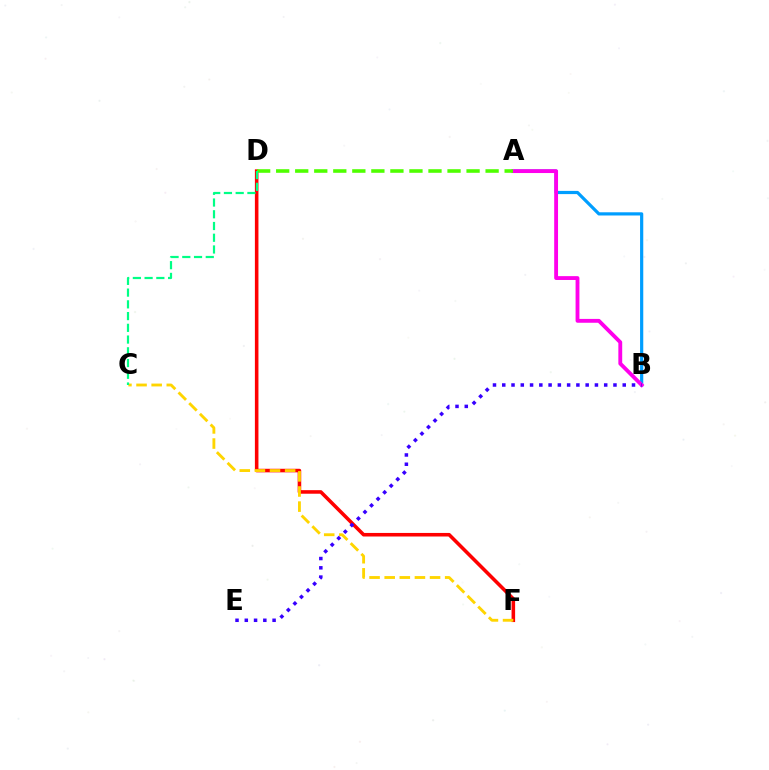{('A', 'B'): [{'color': '#009eff', 'line_style': 'solid', 'thickness': 2.3}, {'color': '#ff00ed', 'line_style': 'solid', 'thickness': 2.77}], ('D', 'F'): [{'color': '#ff0000', 'line_style': 'solid', 'thickness': 2.56}], ('C', 'F'): [{'color': '#ffd500', 'line_style': 'dashed', 'thickness': 2.05}], ('B', 'E'): [{'color': '#3700ff', 'line_style': 'dotted', 'thickness': 2.52}], ('A', 'D'): [{'color': '#4fff00', 'line_style': 'dashed', 'thickness': 2.59}], ('C', 'D'): [{'color': '#00ff86', 'line_style': 'dashed', 'thickness': 1.59}]}